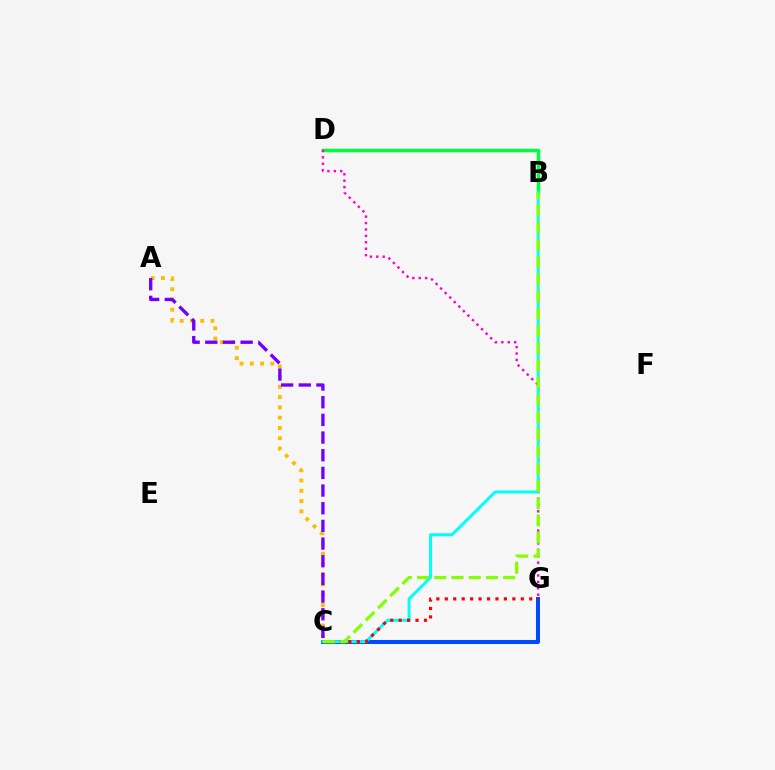{('B', 'D'): [{'color': '#00ff39', 'line_style': 'solid', 'thickness': 2.52}], ('C', 'G'): [{'color': '#004bff', 'line_style': 'solid', 'thickness': 2.89}, {'color': '#ff0000', 'line_style': 'dotted', 'thickness': 2.29}], ('D', 'G'): [{'color': '#ff00cf', 'line_style': 'dotted', 'thickness': 1.74}], ('B', 'C'): [{'color': '#00fff6', 'line_style': 'solid', 'thickness': 2.13}, {'color': '#84ff00', 'line_style': 'dashed', 'thickness': 2.34}], ('A', 'C'): [{'color': '#ffbd00', 'line_style': 'dotted', 'thickness': 2.79}, {'color': '#7200ff', 'line_style': 'dashed', 'thickness': 2.4}]}